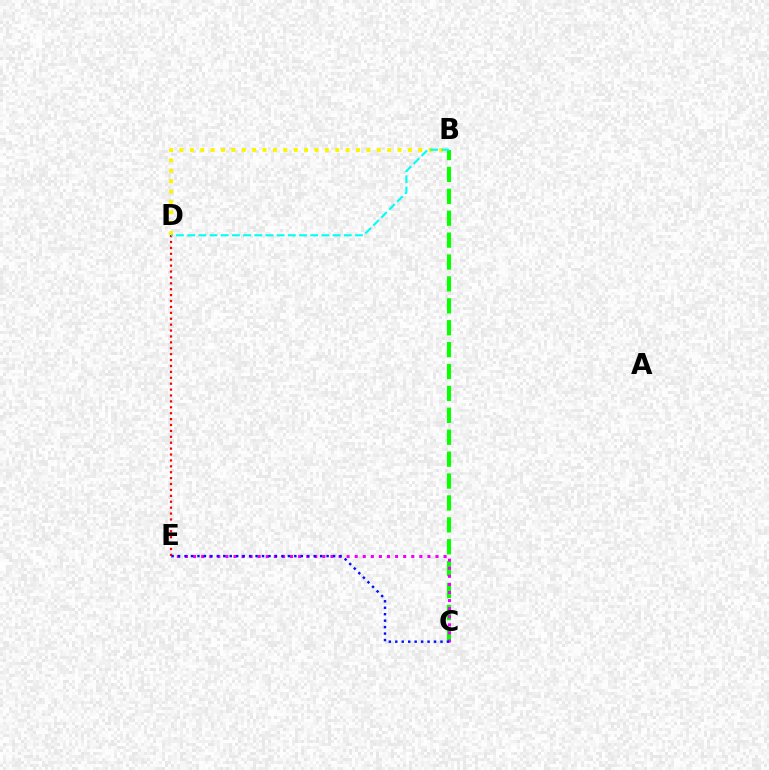{('B', 'C'): [{'color': '#08ff00', 'line_style': 'dashed', 'thickness': 2.98}], ('D', 'E'): [{'color': '#ff0000', 'line_style': 'dotted', 'thickness': 1.6}], ('B', 'D'): [{'color': '#fcf500', 'line_style': 'dotted', 'thickness': 2.82}, {'color': '#00fff6', 'line_style': 'dashed', 'thickness': 1.52}], ('C', 'E'): [{'color': '#ee00ff', 'line_style': 'dotted', 'thickness': 2.2}, {'color': '#0010ff', 'line_style': 'dotted', 'thickness': 1.75}]}